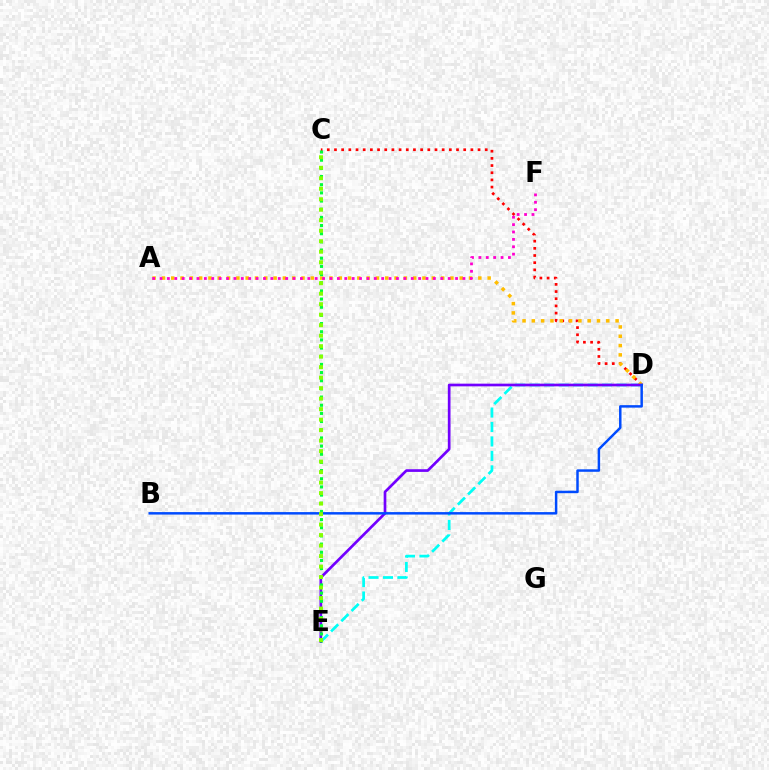{('C', 'D'): [{'color': '#ff0000', 'line_style': 'dotted', 'thickness': 1.95}], ('D', 'E'): [{'color': '#00fff6', 'line_style': 'dashed', 'thickness': 1.96}, {'color': '#7200ff', 'line_style': 'solid', 'thickness': 1.94}], ('A', 'D'): [{'color': '#ffbd00', 'line_style': 'dotted', 'thickness': 2.53}], ('C', 'E'): [{'color': '#00ff39', 'line_style': 'dotted', 'thickness': 2.22}, {'color': '#84ff00', 'line_style': 'dotted', 'thickness': 2.85}], ('A', 'F'): [{'color': '#ff00cf', 'line_style': 'dotted', 'thickness': 2.01}], ('B', 'D'): [{'color': '#004bff', 'line_style': 'solid', 'thickness': 1.78}]}